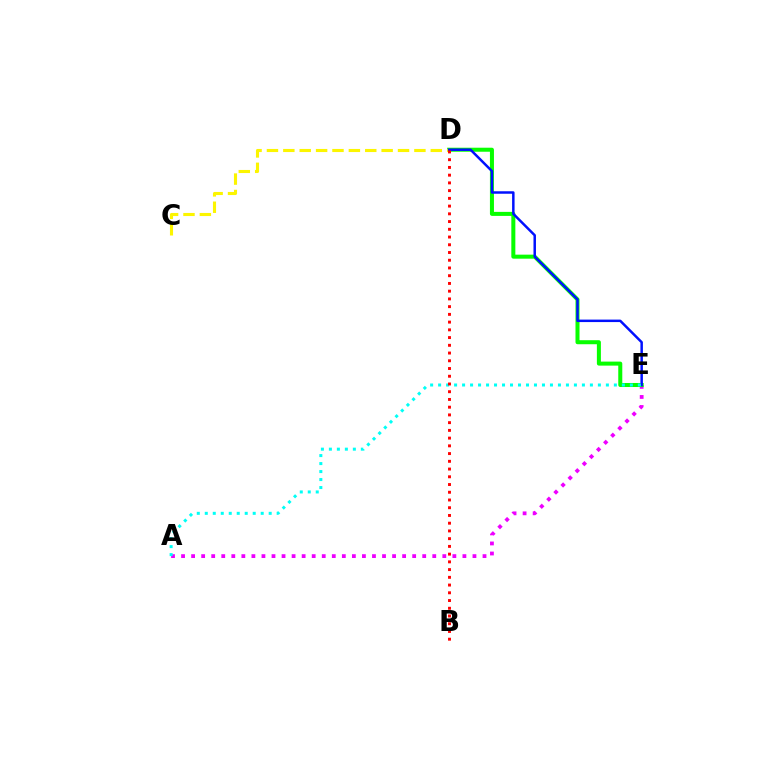{('A', 'E'): [{'color': '#ee00ff', 'line_style': 'dotted', 'thickness': 2.73}, {'color': '#00fff6', 'line_style': 'dotted', 'thickness': 2.17}], ('D', 'E'): [{'color': '#08ff00', 'line_style': 'solid', 'thickness': 2.89}, {'color': '#0010ff', 'line_style': 'solid', 'thickness': 1.79}], ('C', 'D'): [{'color': '#fcf500', 'line_style': 'dashed', 'thickness': 2.23}], ('B', 'D'): [{'color': '#ff0000', 'line_style': 'dotted', 'thickness': 2.1}]}